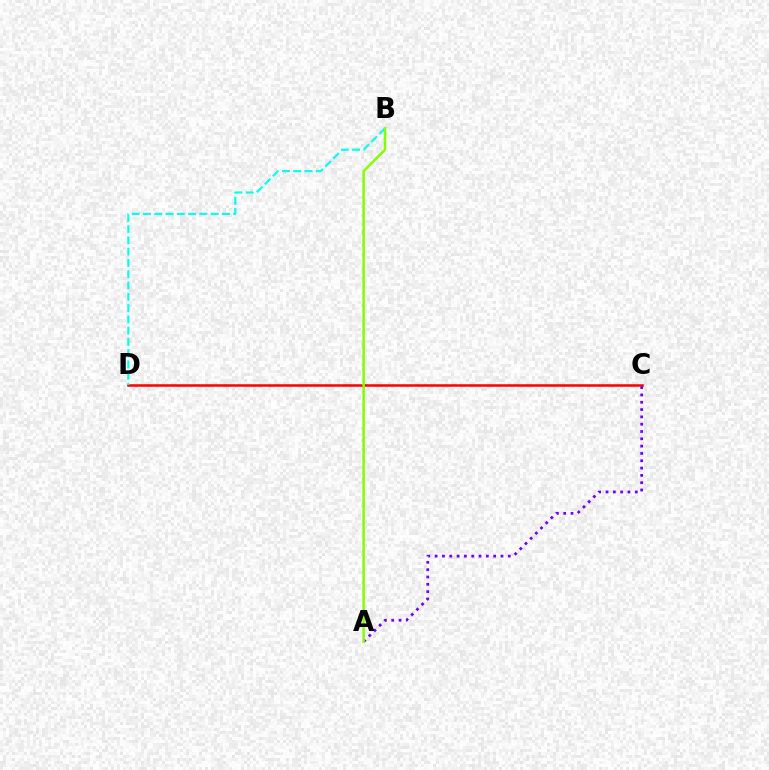{('C', 'D'): [{'color': '#ff0000', 'line_style': 'solid', 'thickness': 1.82}], ('A', 'C'): [{'color': '#7200ff', 'line_style': 'dotted', 'thickness': 1.99}], ('B', 'D'): [{'color': '#00fff6', 'line_style': 'dashed', 'thickness': 1.53}], ('A', 'B'): [{'color': '#84ff00', 'line_style': 'solid', 'thickness': 1.8}]}